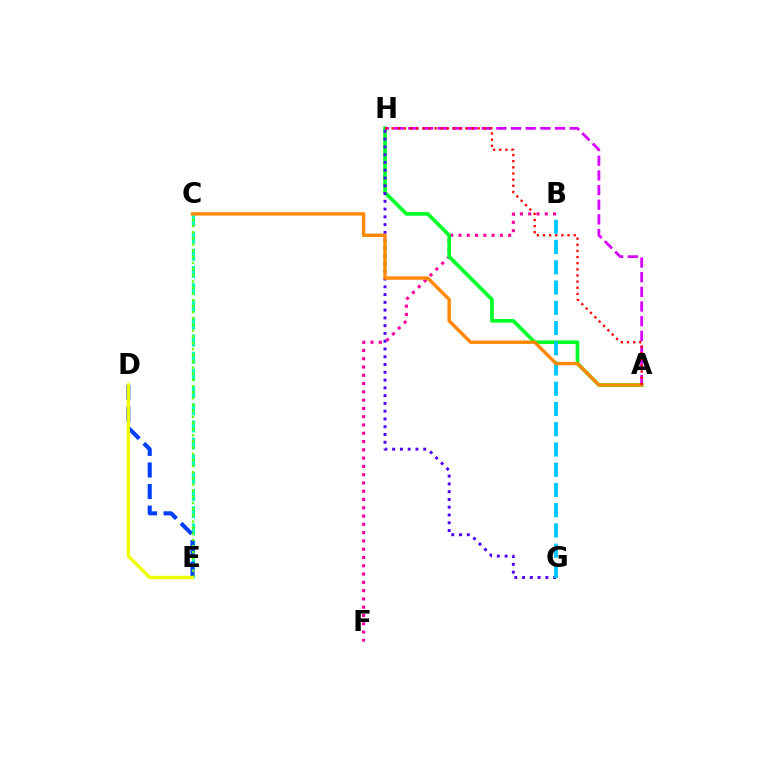{('B', 'F'): [{'color': '#ff00a0', 'line_style': 'dotted', 'thickness': 2.25}], ('A', 'H'): [{'color': '#00ff27', 'line_style': 'solid', 'thickness': 2.64}, {'color': '#d600ff', 'line_style': 'dashed', 'thickness': 1.99}, {'color': '#ff0000', 'line_style': 'dotted', 'thickness': 1.67}], ('C', 'E'): [{'color': '#00ffaf', 'line_style': 'dashed', 'thickness': 2.33}, {'color': '#66ff00', 'line_style': 'dotted', 'thickness': 1.67}], ('D', 'E'): [{'color': '#003fff', 'line_style': 'dashed', 'thickness': 2.93}, {'color': '#eeff00', 'line_style': 'solid', 'thickness': 2.45}], ('G', 'H'): [{'color': '#4f00ff', 'line_style': 'dotted', 'thickness': 2.11}], ('B', 'G'): [{'color': '#00c7ff', 'line_style': 'dashed', 'thickness': 2.75}], ('A', 'C'): [{'color': '#ff8800', 'line_style': 'solid', 'thickness': 2.44}]}